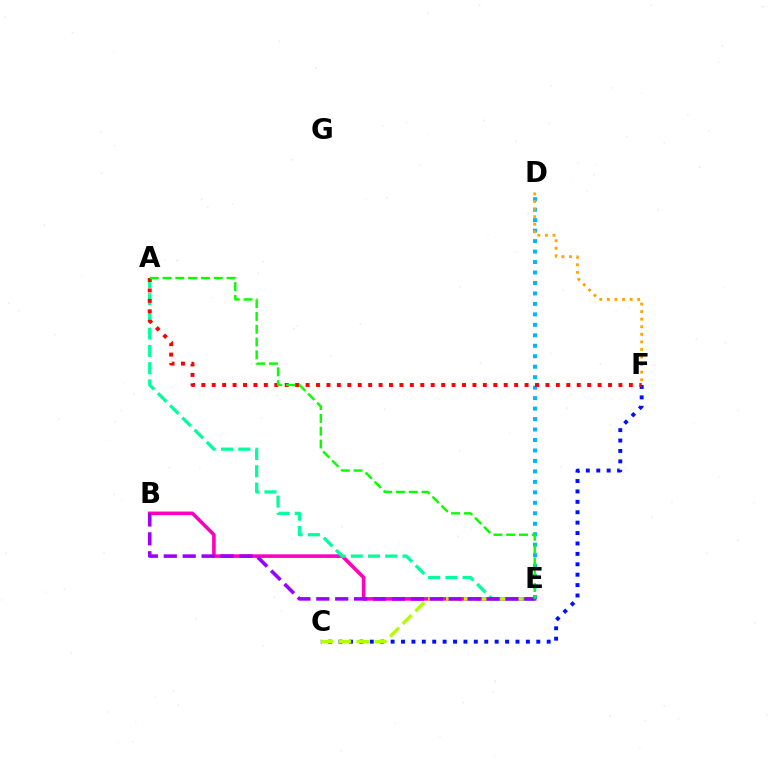{('D', 'E'): [{'color': '#00b5ff', 'line_style': 'dotted', 'thickness': 2.84}], ('B', 'E'): [{'color': '#ff00bd', 'line_style': 'solid', 'thickness': 2.59}, {'color': '#9b00ff', 'line_style': 'dashed', 'thickness': 2.57}], ('C', 'F'): [{'color': '#0010ff', 'line_style': 'dotted', 'thickness': 2.83}], ('C', 'E'): [{'color': '#b3ff00', 'line_style': 'dashed', 'thickness': 2.43}], ('D', 'F'): [{'color': '#ffa500', 'line_style': 'dotted', 'thickness': 2.06}], ('A', 'E'): [{'color': '#00ff9d', 'line_style': 'dashed', 'thickness': 2.34}, {'color': '#08ff00', 'line_style': 'dashed', 'thickness': 1.74}], ('A', 'F'): [{'color': '#ff0000', 'line_style': 'dotted', 'thickness': 2.83}]}